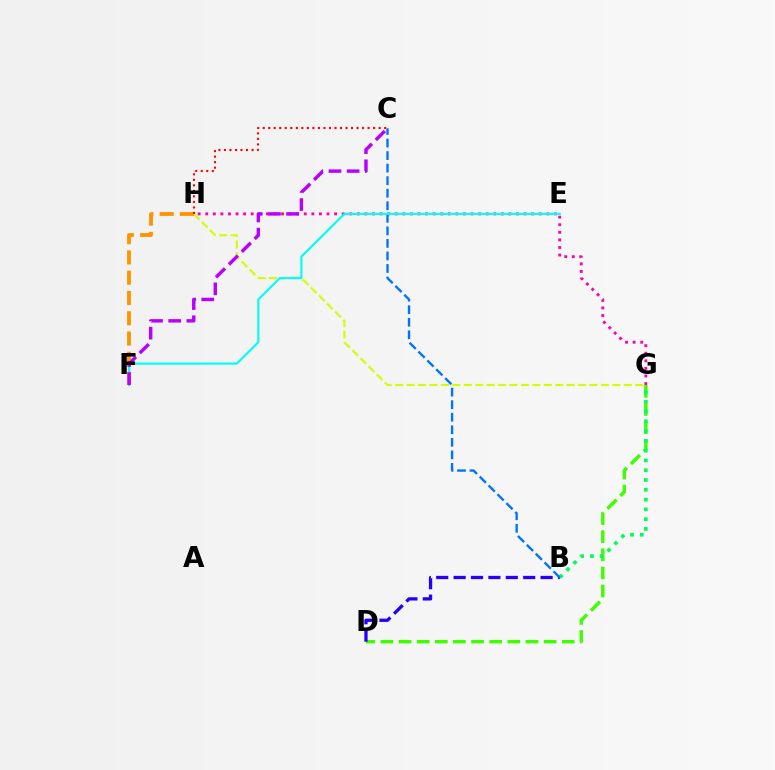{('D', 'G'): [{'color': '#3dff00', 'line_style': 'dashed', 'thickness': 2.46}], ('B', 'G'): [{'color': '#00ff5c', 'line_style': 'dotted', 'thickness': 2.66}], ('B', 'D'): [{'color': '#2500ff', 'line_style': 'dashed', 'thickness': 2.36}], ('G', 'H'): [{'color': '#ff00ac', 'line_style': 'dotted', 'thickness': 2.06}, {'color': '#d1ff00', 'line_style': 'dashed', 'thickness': 1.55}], ('B', 'C'): [{'color': '#0074ff', 'line_style': 'dashed', 'thickness': 1.7}], ('E', 'F'): [{'color': '#00fff6', 'line_style': 'solid', 'thickness': 1.55}], ('F', 'H'): [{'color': '#ff9400', 'line_style': 'dashed', 'thickness': 2.75}], ('C', 'H'): [{'color': '#ff0000', 'line_style': 'dotted', 'thickness': 1.5}], ('C', 'F'): [{'color': '#b900ff', 'line_style': 'dashed', 'thickness': 2.47}]}